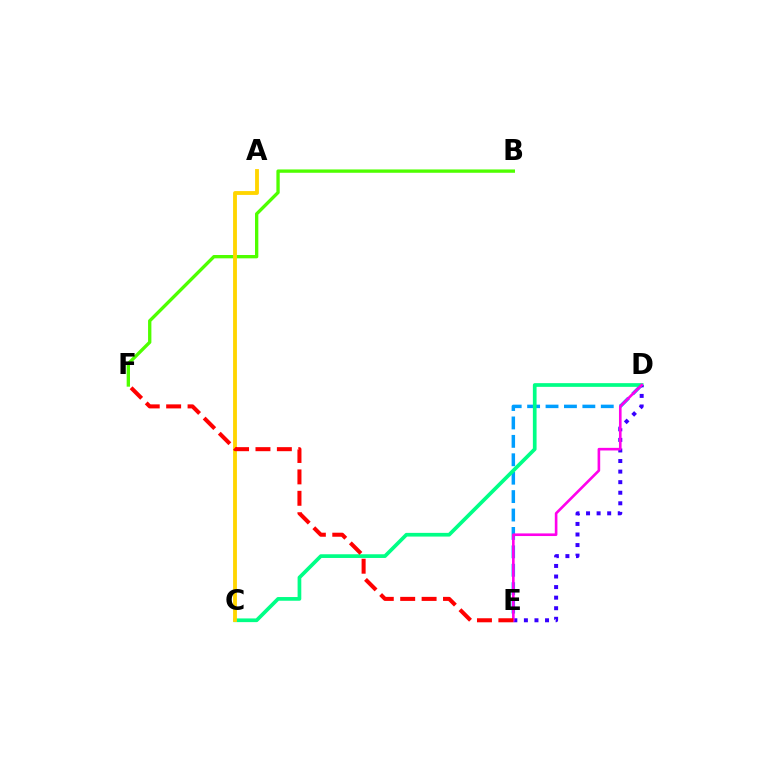{('D', 'E'): [{'color': '#009eff', 'line_style': 'dashed', 'thickness': 2.5}, {'color': '#3700ff', 'line_style': 'dotted', 'thickness': 2.87}, {'color': '#ff00ed', 'line_style': 'solid', 'thickness': 1.89}], ('B', 'F'): [{'color': '#4fff00', 'line_style': 'solid', 'thickness': 2.4}], ('C', 'D'): [{'color': '#00ff86', 'line_style': 'solid', 'thickness': 2.66}], ('A', 'C'): [{'color': '#ffd500', 'line_style': 'solid', 'thickness': 2.77}], ('E', 'F'): [{'color': '#ff0000', 'line_style': 'dashed', 'thickness': 2.91}]}